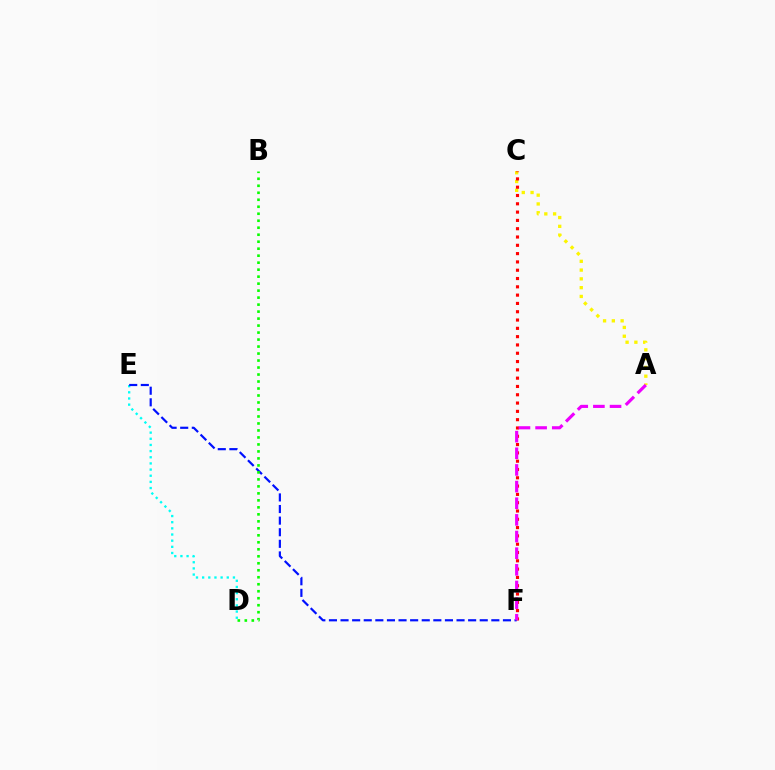{('A', 'C'): [{'color': '#fcf500', 'line_style': 'dotted', 'thickness': 2.39}], ('D', 'E'): [{'color': '#00fff6', 'line_style': 'dotted', 'thickness': 1.67}], ('C', 'F'): [{'color': '#ff0000', 'line_style': 'dotted', 'thickness': 2.26}], ('E', 'F'): [{'color': '#0010ff', 'line_style': 'dashed', 'thickness': 1.58}], ('A', 'F'): [{'color': '#ee00ff', 'line_style': 'dashed', 'thickness': 2.26}], ('B', 'D'): [{'color': '#08ff00', 'line_style': 'dotted', 'thickness': 1.9}]}